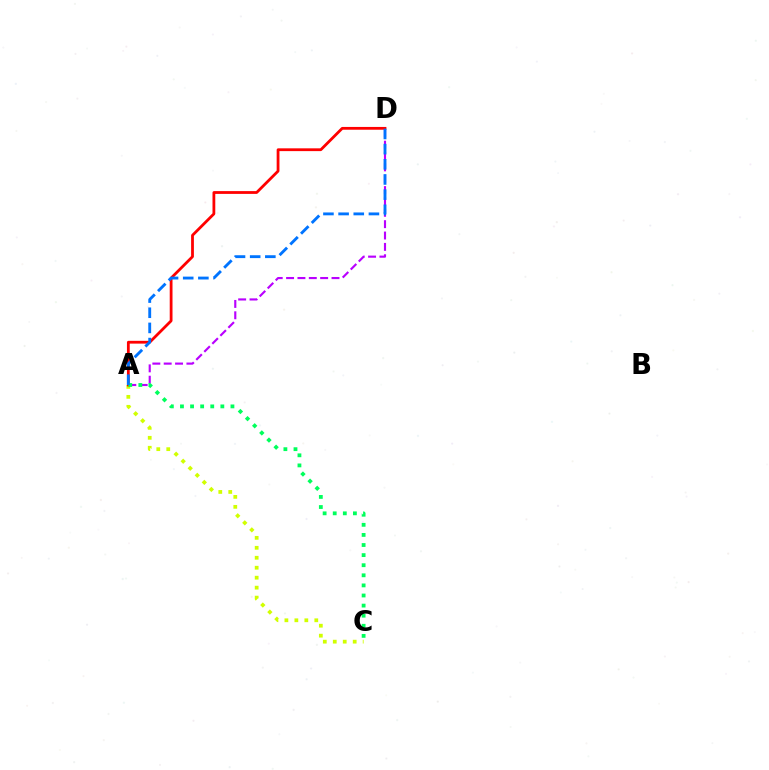{('A', 'D'): [{'color': '#b900ff', 'line_style': 'dashed', 'thickness': 1.54}, {'color': '#ff0000', 'line_style': 'solid', 'thickness': 2.01}, {'color': '#0074ff', 'line_style': 'dashed', 'thickness': 2.06}], ('A', 'C'): [{'color': '#d1ff00', 'line_style': 'dotted', 'thickness': 2.71}, {'color': '#00ff5c', 'line_style': 'dotted', 'thickness': 2.74}]}